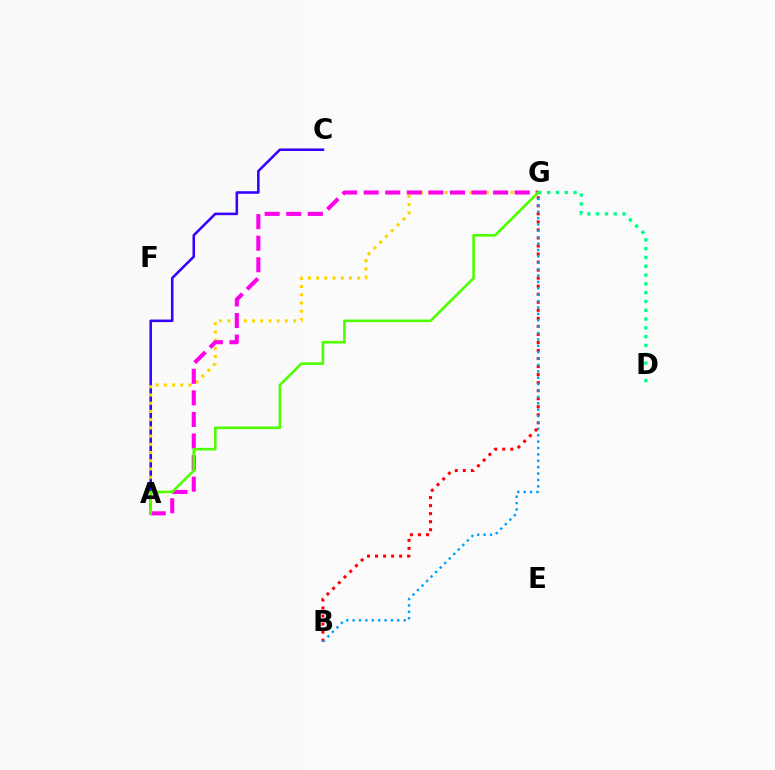{('D', 'G'): [{'color': '#00ff86', 'line_style': 'dotted', 'thickness': 2.39}], ('B', 'G'): [{'color': '#ff0000', 'line_style': 'dotted', 'thickness': 2.18}, {'color': '#009eff', 'line_style': 'dotted', 'thickness': 1.74}], ('A', 'C'): [{'color': '#3700ff', 'line_style': 'solid', 'thickness': 1.84}], ('A', 'G'): [{'color': '#ffd500', 'line_style': 'dotted', 'thickness': 2.23}, {'color': '#ff00ed', 'line_style': 'dashed', 'thickness': 2.93}, {'color': '#4fff00', 'line_style': 'solid', 'thickness': 1.88}]}